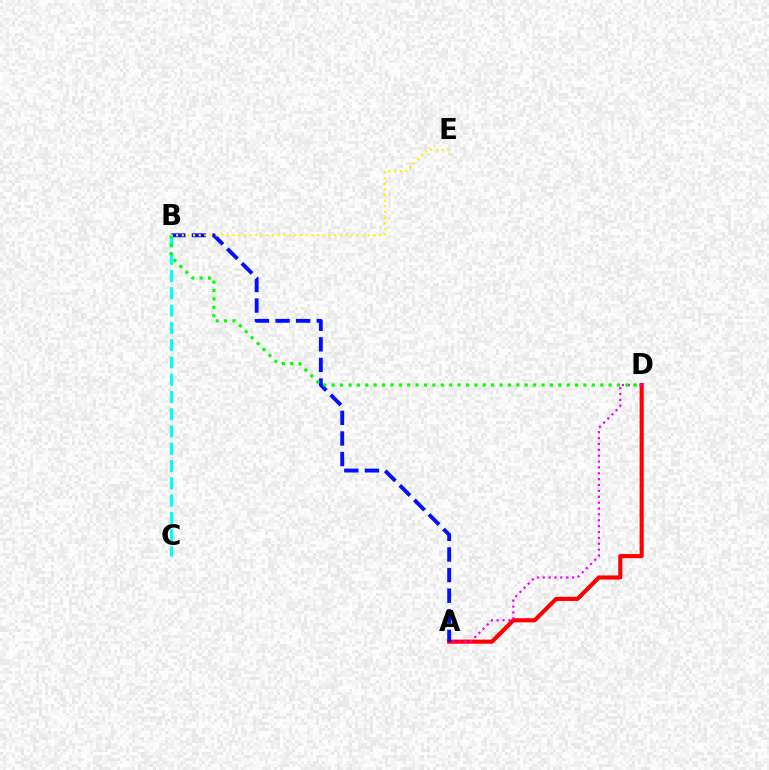{('A', 'D'): [{'color': '#ff0000', 'line_style': 'solid', 'thickness': 2.96}, {'color': '#ee00ff', 'line_style': 'dotted', 'thickness': 1.6}], ('A', 'B'): [{'color': '#0010ff', 'line_style': 'dashed', 'thickness': 2.8}], ('B', 'C'): [{'color': '#00fff6', 'line_style': 'dashed', 'thickness': 2.35}], ('B', 'D'): [{'color': '#08ff00', 'line_style': 'dotted', 'thickness': 2.28}], ('B', 'E'): [{'color': '#fcf500', 'line_style': 'dotted', 'thickness': 1.53}]}